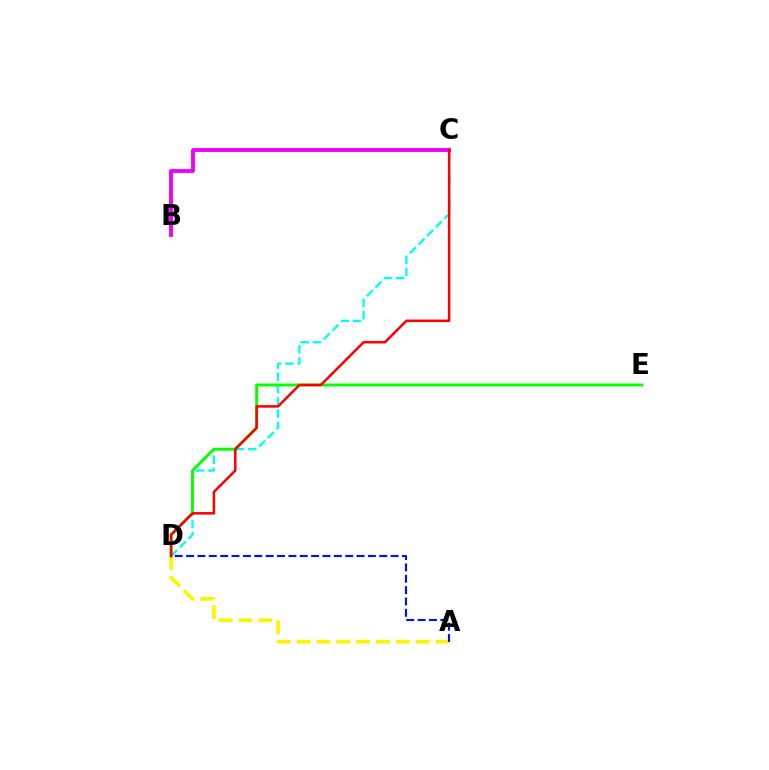{('C', 'D'): [{'color': '#00fff6', 'line_style': 'dashed', 'thickness': 1.66}, {'color': '#ff0000', 'line_style': 'solid', 'thickness': 1.82}], ('B', 'C'): [{'color': '#ee00ff', 'line_style': 'solid', 'thickness': 2.78}], ('D', 'E'): [{'color': '#08ff00', 'line_style': 'solid', 'thickness': 2.12}], ('A', 'D'): [{'color': '#fcf500', 'line_style': 'dashed', 'thickness': 2.7}, {'color': '#0010ff', 'line_style': 'dashed', 'thickness': 1.54}]}